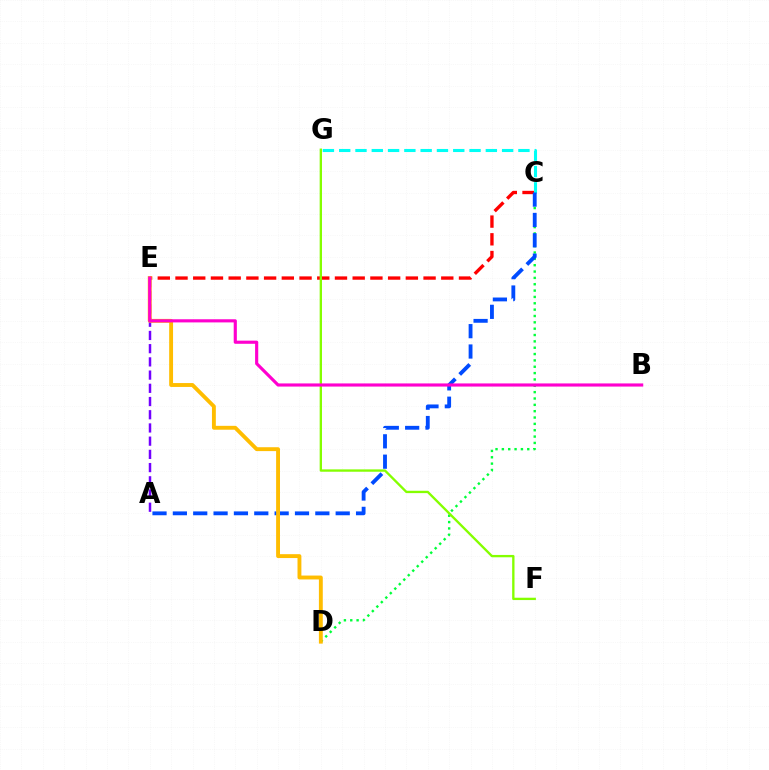{('C', 'E'): [{'color': '#ff0000', 'line_style': 'dashed', 'thickness': 2.41}], ('C', 'G'): [{'color': '#00fff6', 'line_style': 'dashed', 'thickness': 2.21}], ('C', 'D'): [{'color': '#00ff39', 'line_style': 'dotted', 'thickness': 1.72}], ('A', 'E'): [{'color': '#7200ff', 'line_style': 'dashed', 'thickness': 1.79}], ('A', 'C'): [{'color': '#004bff', 'line_style': 'dashed', 'thickness': 2.77}], ('D', 'E'): [{'color': '#ffbd00', 'line_style': 'solid', 'thickness': 2.79}], ('F', 'G'): [{'color': '#84ff00', 'line_style': 'solid', 'thickness': 1.69}], ('B', 'E'): [{'color': '#ff00cf', 'line_style': 'solid', 'thickness': 2.26}]}